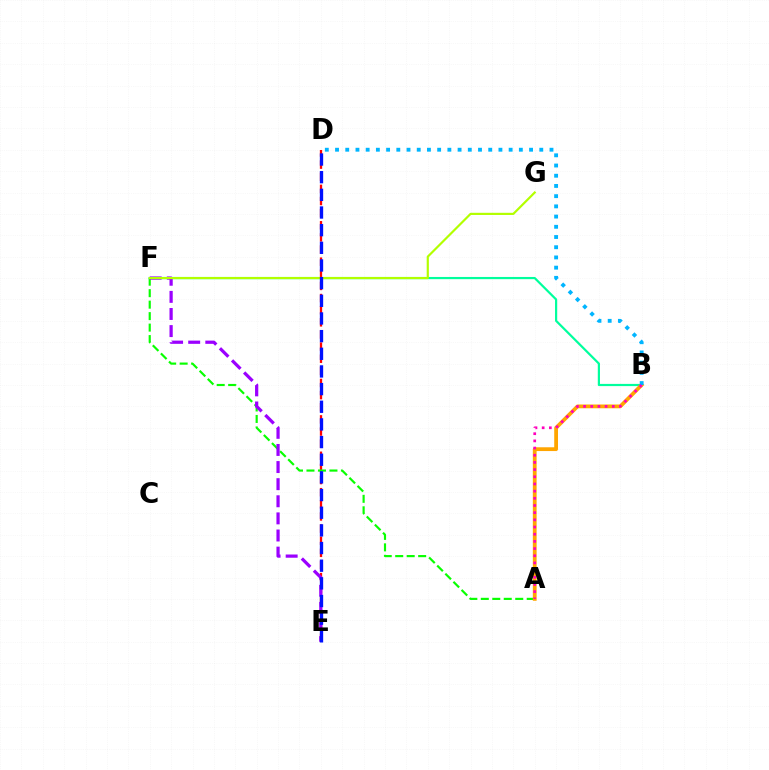{('D', 'E'): [{'color': '#ff0000', 'line_style': 'dashed', 'thickness': 1.65}, {'color': '#0010ff', 'line_style': 'dashed', 'thickness': 2.4}], ('A', 'F'): [{'color': '#08ff00', 'line_style': 'dashed', 'thickness': 1.56}], ('B', 'F'): [{'color': '#00ff9d', 'line_style': 'solid', 'thickness': 1.58}], ('E', 'F'): [{'color': '#9b00ff', 'line_style': 'dashed', 'thickness': 2.32}], ('F', 'G'): [{'color': '#b3ff00', 'line_style': 'solid', 'thickness': 1.57}], ('A', 'B'): [{'color': '#ffa500', 'line_style': 'solid', 'thickness': 2.73}, {'color': '#ff00bd', 'line_style': 'dotted', 'thickness': 1.95}], ('B', 'D'): [{'color': '#00b5ff', 'line_style': 'dotted', 'thickness': 2.77}]}